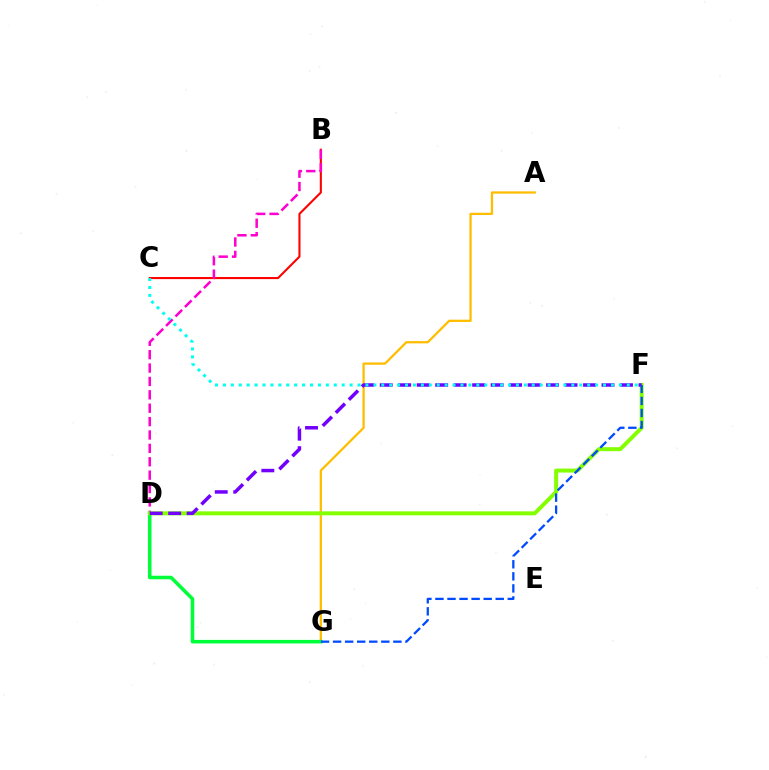{('A', 'G'): [{'color': '#ffbd00', 'line_style': 'solid', 'thickness': 1.64}], ('D', 'G'): [{'color': '#00ff39', 'line_style': 'solid', 'thickness': 2.55}], ('B', 'C'): [{'color': '#ff0000', 'line_style': 'solid', 'thickness': 1.5}], ('B', 'D'): [{'color': '#ff00cf', 'line_style': 'dashed', 'thickness': 1.82}], ('D', 'F'): [{'color': '#84ff00', 'line_style': 'solid', 'thickness': 2.86}, {'color': '#7200ff', 'line_style': 'dashed', 'thickness': 2.51}], ('C', 'F'): [{'color': '#00fff6', 'line_style': 'dotted', 'thickness': 2.15}], ('F', 'G'): [{'color': '#004bff', 'line_style': 'dashed', 'thickness': 1.64}]}